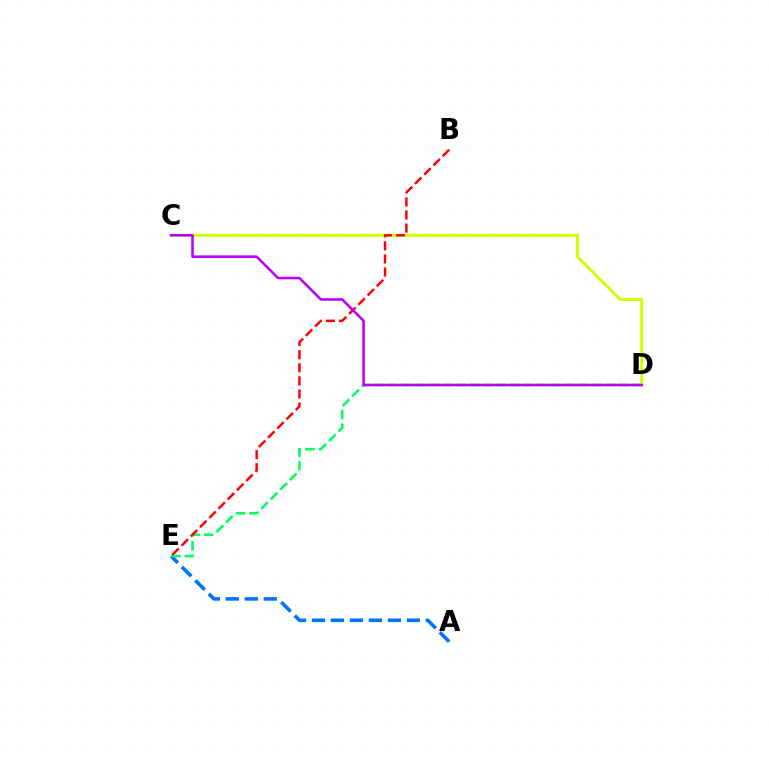{('A', 'E'): [{'color': '#0074ff', 'line_style': 'dashed', 'thickness': 2.58}], ('D', 'E'): [{'color': '#00ff5c', 'line_style': 'dashed', 'thickness': 1.84}], ('C', 'D'): [{'color': '#d1ff00', 'line_style': 'solid', 'thickness': 2.11}, {'color': '#b900ff', 'line_style': 'solid', 'thickness': 1.84}], ('B', 'E'): [{'color': '#ff0000', 'line_style': 'dashed', 'thickness': 1.78}]}